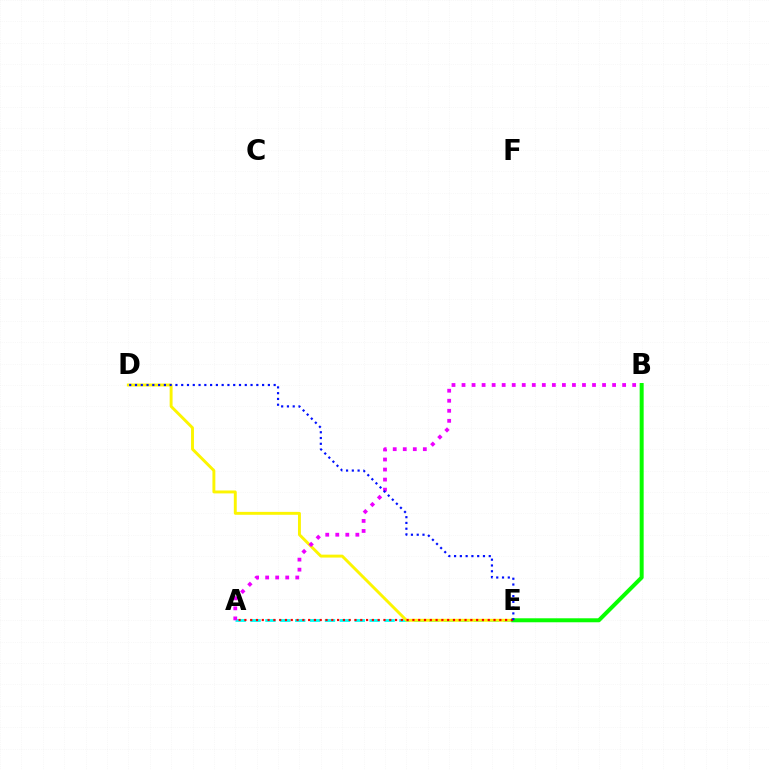{('A', 'E'): [{'color': '#00fff6', 'line_style': 'dashed', 'thickness': 2.02}, {'color': '#ff0000', 'line_style': 'dotted', 'thickness': 1.57}], ('D', 'E'): [{'color': '#fcf500', 'line_style': 'solid', 'thickness': 2.1}, {'color': '#0010ff', 'line_style': 'dotted', 'thickness': 1.57}], ('B', 'E'): [{'color': '#08ff00', 'line_style': 'solid', 'thickness': 2.87}], ('A', 'B'): [{'color': '#ee00ff', 'line_style': 'dotted', 'thickness': 2.73}]}